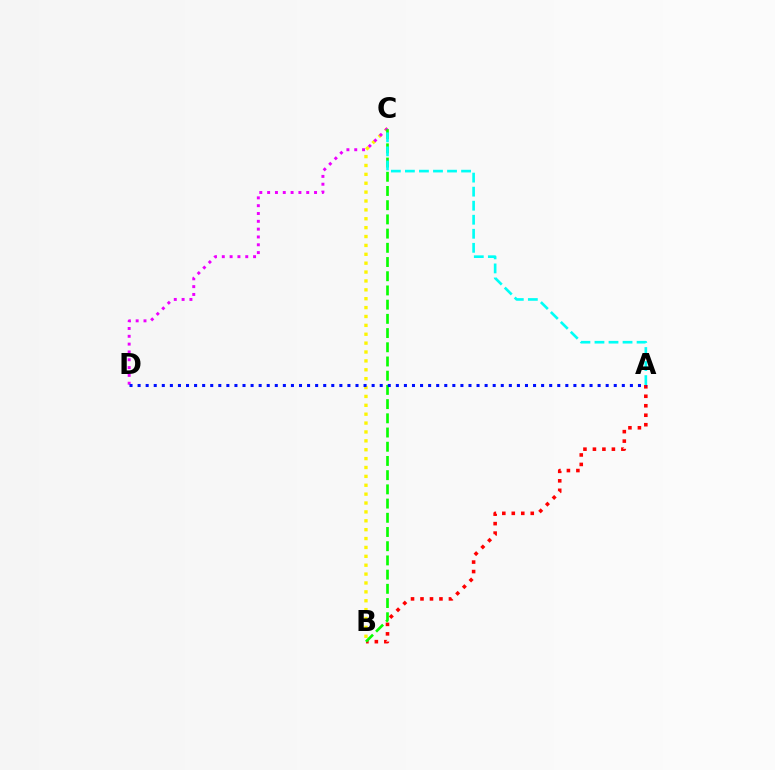{('B', 'C'): [{'color': '#fcf500', 'line_style': 'dotted', 'thickness': 2.41}, {'color': '#08ff00', 'line_style': 'dashed', 'thickness': 1.93}], ('A', 'B'): [{'color': '#ff0000', 'line_style': 'dotted', 'thickness': 2.58}], ('C', 'D'): [{'color': '#ee00ff', 'line_style': 'dotted', 'thickness': 2.13}], ('A', 'D'): [{'color': '#0010ff', 'line_style': 'dotted', 'thickness': 2.19}], ('A', 'C'): [{'color': '#00fff6', 'line_style': 'dashed', 'thickness': 1.91}]}